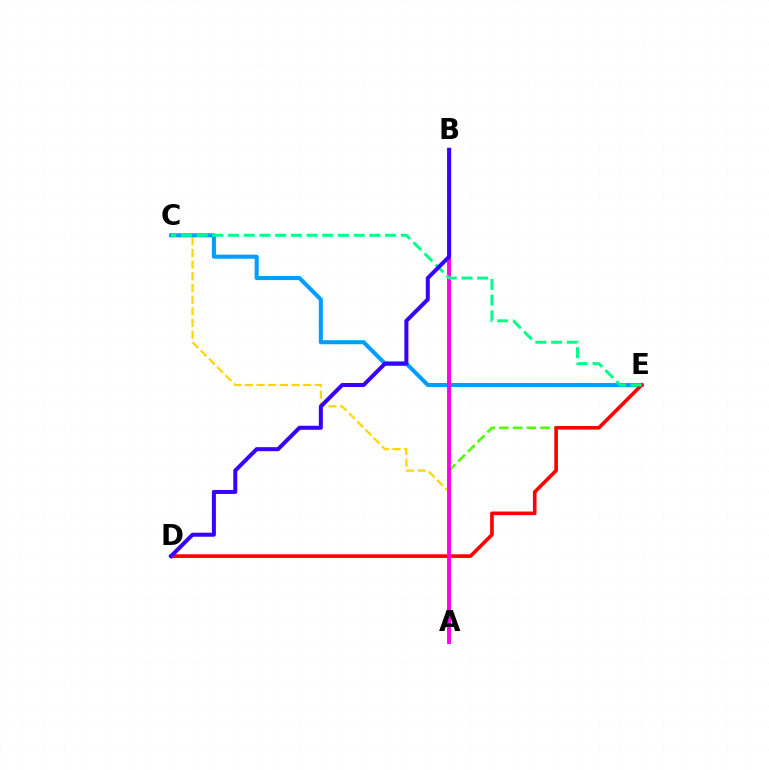{('A', 'E'): [{'color': '#4fff00', 'line_style': 'dashed', 'thickness': 1.86}], ('A', 'C'): [{'color': '#ffd500', 'line_style': 'dashed', 'thickness': 1.59}], ('C', 'E'): [{'color': '#009eff', 'line_style': 'solid', 'thickness': 2.92}, {'color': '#00ff86', 'line_style': 'dashed', 'thickness': 2.13}], ('D', 'E'): [{'color': '#ff0000', 'line_style': 'solid', 'thickness': 2.6}], ('A', 'B'): [{'color': '#ff00ed', 'line_style': 'solid', 'thickness': 2.78}], ('B', 'D'): [{'color': '#3700ff', 'line_style': 'solid', 'thickness': 2.89}]}